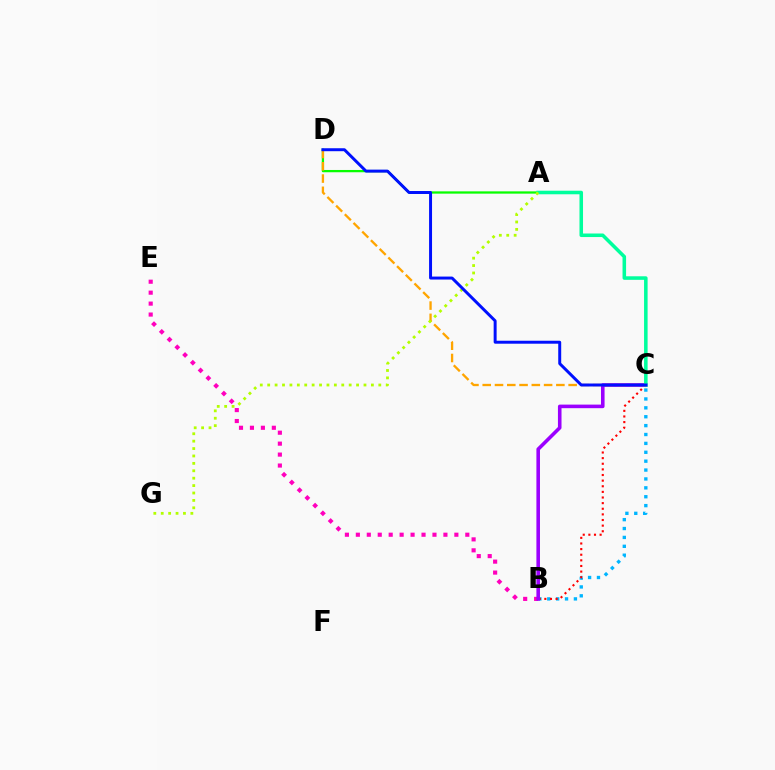{('B', 'C'): [{'color': '#00b5ff', 'line_style': 'dotted', 'thickness': 2.42}, {'color': '#ff0000', 'line_style': 'dotted', 'thickness': 1.53}, {'color': '#9b00ff', 'line_style': 'solid', 'thickness': 2.58}], ('B', 'E'): [{'color': '#ff00bd', 'line_style': 'dotted', 'thickness': 2.97}], ('A', 'D'): [{'color': '#08ff00', 'line_style': 'solid', 'thickness': 1.64}], ('A', 'C'): [{'color': '#00ff9d', 'line_style': 'solid', 'thickness': 2.55}], ('C', 'D'): [{'color': '#ffa500', 'line_style': 'dashed', 'thickness': 1.67}, {'color': '#0010ff', 'line_style': 'solid', 'thickness': 2.14}], ('A', 'G'): [{'color': '#b3ff00', 'line_style': 'dotted', 'thickness': 2.01}]}